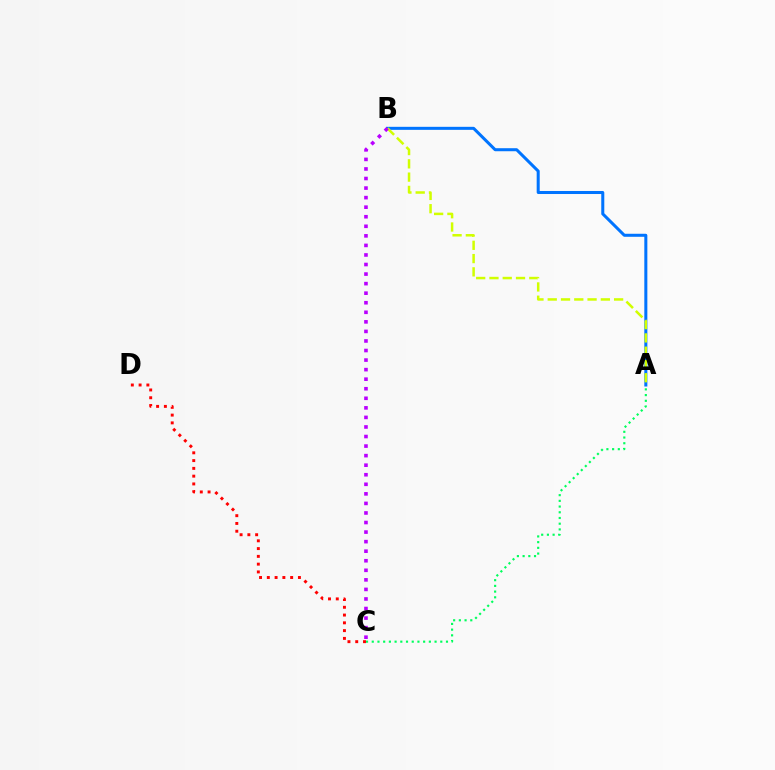{('A', 'B'): [{'color': '#0074ff', 'line_style': 'solid', 'thickness': 2.18}, {'color': '#d1ff00', 'line_style': 'dashed', 'thickness': 1.8}], ('A', 'C'): [{'color': '#00ff5c', 'line_style': 'dotted', 'thickness': 1.55}], ('C', 'D'): [{'color': '#ff0000', 'line_style': 'dotted', 'thickness': 2.11}], ('B', 'C'): [{'color': '#b900ff', 'line_style': 'dotted', 'thickness': 2.6}]}